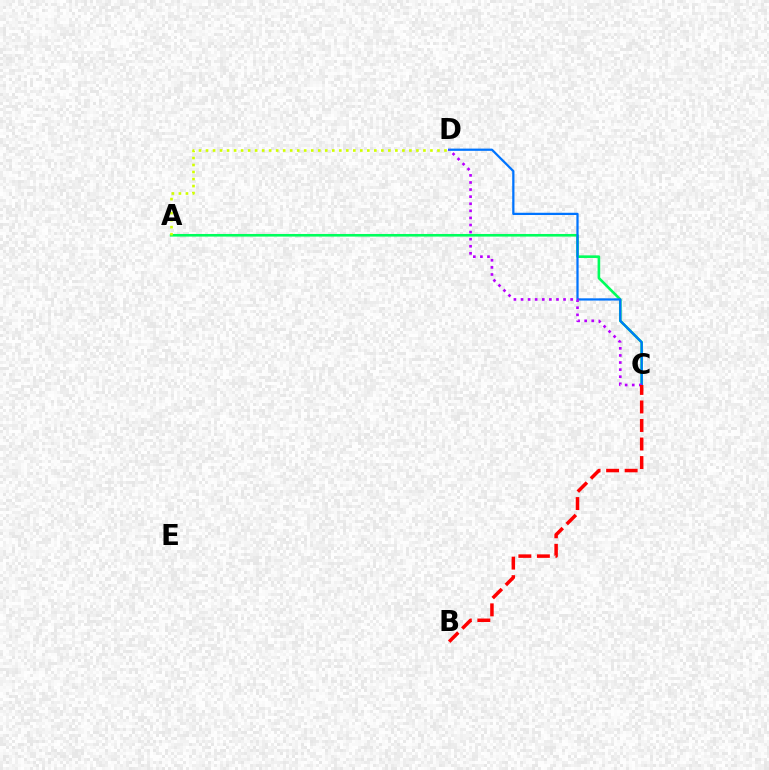{('A', 'C'): [{'color': '#00ff5c', 'line_style': 'solid', 'thickness': 1.88}], ('C', 'D'): [{'color': '#0074ff', 'line_style': 'solid', 'thickness': 1.62}, {'color': '#b900ff', 'line_style': 'dotted', 'thickness': 1.93}], ('A', 'D'): [{'color': '#d1ff00', 'line_style': 'dotted', 'thickness': 1.91}], ('B', 'C'): [{'color': '#ff0000', 'line_style': 'dashed', 'thickness': 2.52}]}